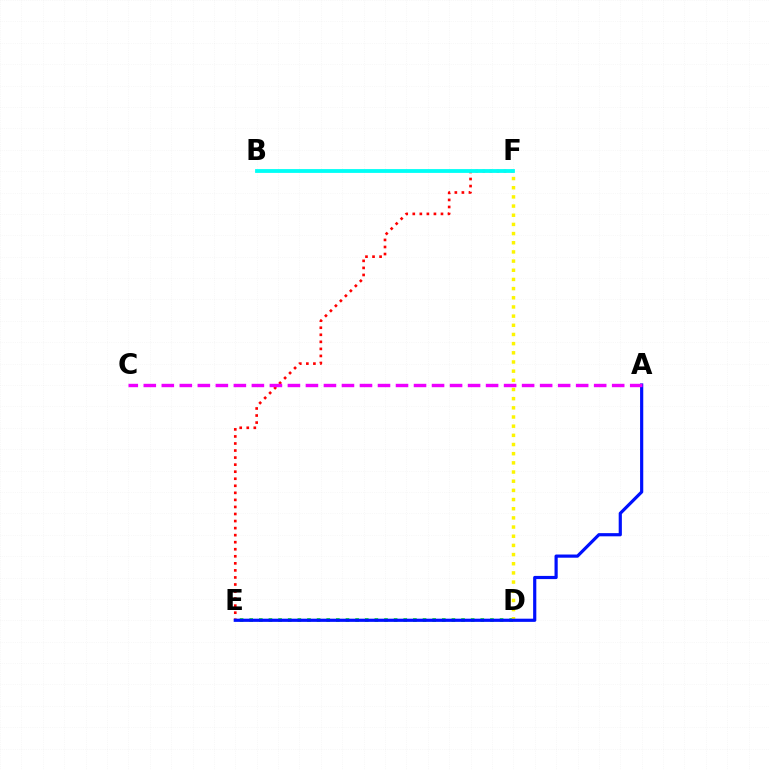{('E', 'F'): [{'color': '#ff0000', 'line_style': 'dotted', 'thickness': 1.92}], ('D', 'E'): [{'color': '#08ff00', 'line_style': 'dotted', 'thickness': 2.62}], ('D', 'F'): [{'color': '#fcf500', 'line_style': 'dotted', 'thickness': 2.49}], ('A', 'E'): [{'color': '#0010ff', 'line_style': 'solid', 'thickness': 2.29}], ('A', 'C'): [{'color': '#ee00ff', 'line_style': 'dashed', 'thickness': 2.45}], ('B', 'F'): [{'color': '#00fff6', 'line_style': 'solid', 'thickness': 2.74}]}